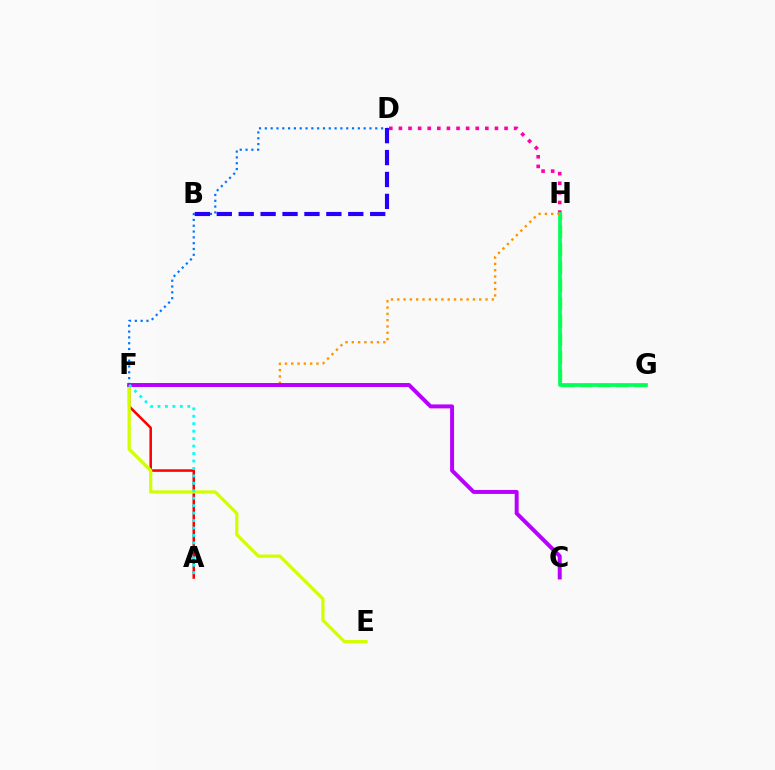{('D', 'H'): [{'color': '#ff00ac', 'line_style': 'dotted', 'thickness': 2.61}], ('A', 'F'): [{'color': '#ff0000', 'line_style': 'solid', 'thickness': 1.82}, {'color': '#00fff6', 'line_style': 'dotted', 'thickness': 2.02}], ('D', 'F'): [{'color': '#0074ff', 'line_style': 'dotted', 'thickness': 1.58}], ('G', 'H'): [{'color': '#3dff00', 'line_style': 'dashed', 'thickness': 2.44}, {'color': '#00ff5c', 'line_style': 'solid', 'thickness': 2.65}], ('B', 'D'): [{'color': '#2500ff', 'line_style': 'dashed', 'thickness': 2.98}], ('E', 'F'): [{'color': '#d1ff00', 'line_style': 'solid', 'thickness': 2.34}], ('F', 'H'): [{'color': '#ff9400', 'line_style': 'dotted', 'thickness': 1.71}], ('C', 'F'): [{'color': '#b900ff', 'line_style': 'solid', 'thickness': 2.85}]}